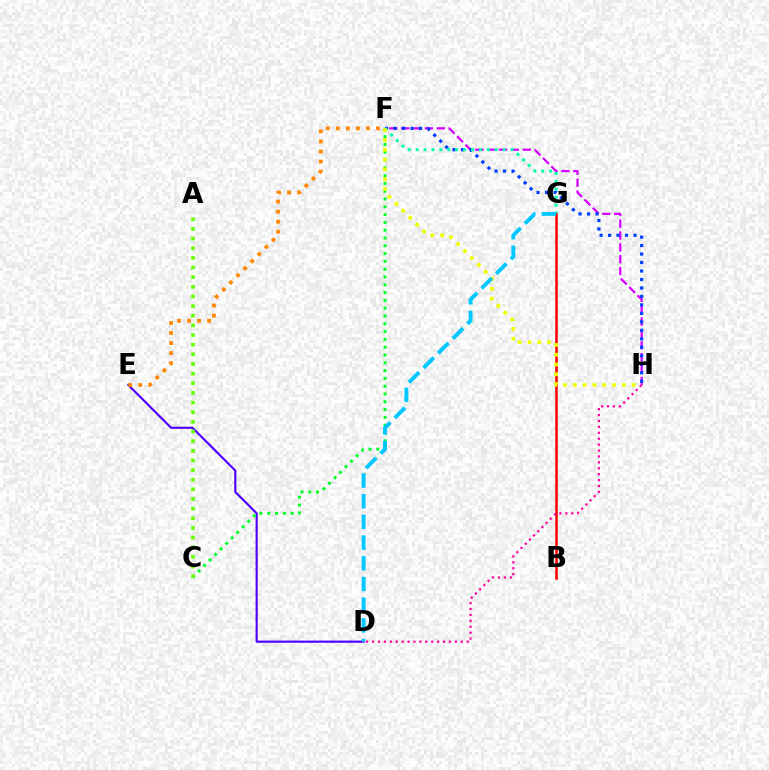{('F', 'H'): [{'color': '#d600ff', 'line_style': 'dashed', 'thickness': 1.61}, {'color': '#003fff', 'line_style': 'dotted', 'thickness': 2.3}, {'color': '#eeff00', 'line_style': 'dotted', 'thickness': 2.66}], ('F', 'G'): [{'color': '#00ffaf', 'line_style': 'dotted', 'thickness': 2.15}], ('D', 'E'): [{'color': '#4f00ff', 'line_style': 'solid', 'thickness': 1.55}], ('E', 'F'): [{'color': '#ff8800', 'line_style': 'dotted', 'thickness': 2.73}], ('B', 'G'): [{'color': '#ff0000', 'line_style': 'solid', 'thickness': 1.82}], ('C', 'F'): [{'color': '#00ff27', 'line_style': 'dotted', 'thickness': 2.12}], ('D', 'H'): [{'color': '#ff00a0', 'line_style': 'dotted', 'thickness': 1.61}], ('D', 'G'): [{'color': '#00c7ff', 'line_style': 'dashed', 'thickness': 2.81}], ('A', 'C'): [{'color': '#66ff00', 'line_style': 'dotted', 'thickness': 2.62}]}